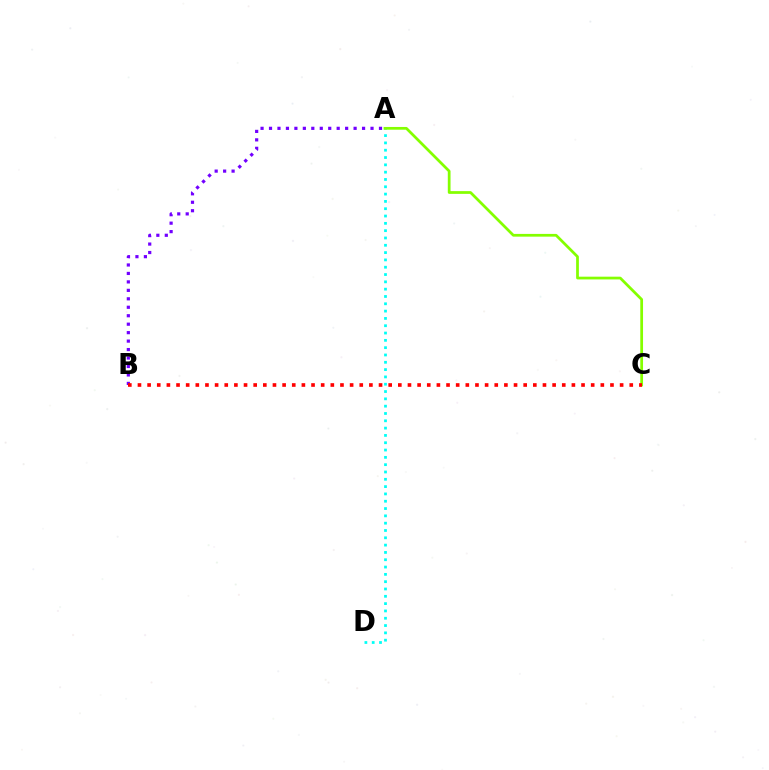{('A', 'B'): [{'color': '#7200ff', 'line_style': 'dotted', 'thickness': 2.3}], ('A', 'D'): [{'color': '#00fff6', 'line_style': 'dotted', 'thickness': 1.99}], ('A', 'C'): [{'color': '#84ff00', 'line_style': 'solid', 'thickness': 1.98}], ('B', 'C'): [{'color': '#ff0000', 'line_style': 'dotted', 'thickness': 2.62}]}